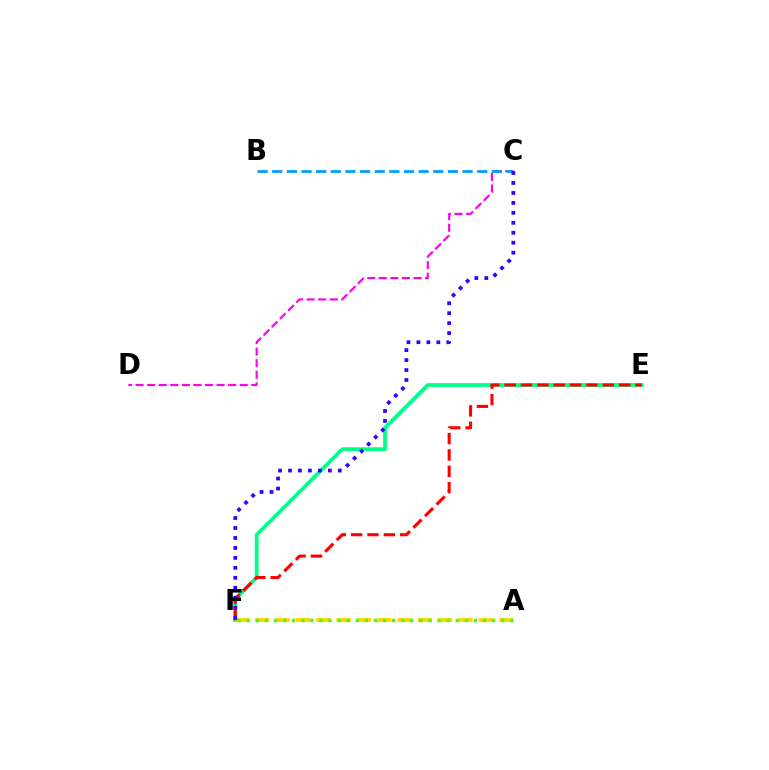{('E', 'F'): [{'color': '#00ff86', 'line_style': 'solid', 'thickness': 2.71}, {'color': '#ff0000', 'line_style': 'dashed', 'thickness': 2.22}], ('A', 'F'): [{'color': '#ffd500', 'line_style': 'dashed', 'thickness': 2.76}, {'color': '#4fff00', 'line_style': 'dotted', 'thickness': 2.47}], ('C', 'D'): [{'color': '#ff00ed', 'line_style': 'dashed', 'thickness': 1.57}], ('B', 'C'): [{'color': '#009eff', 'line_style': 'dashed', 'thickness': 1.99}], ('C', 'F'): [{'color': '#3700ff', 'line_style': 'dotted', 'thickness': 2.71}]}